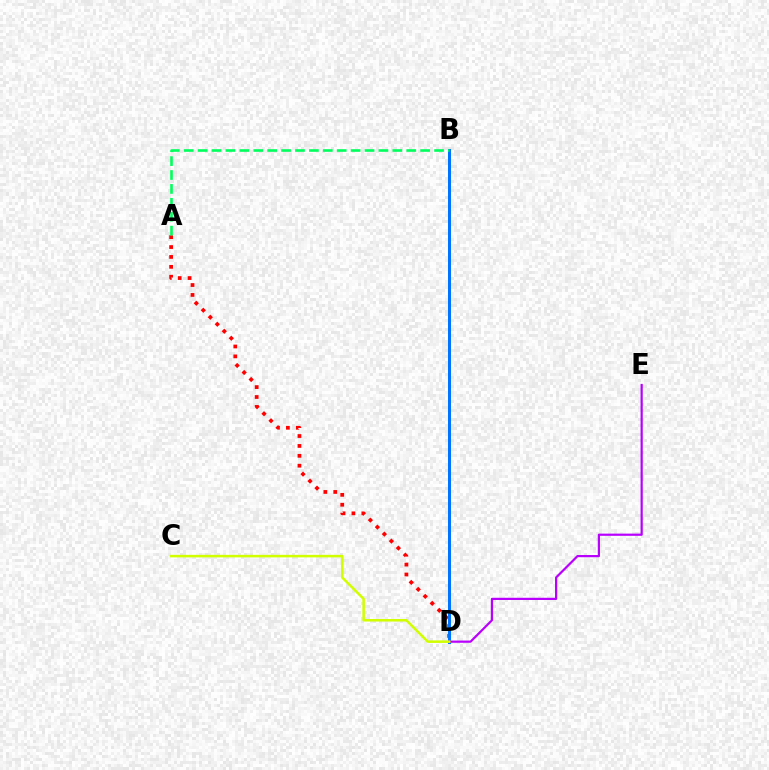{('A', 'D'): [{'color': '#ff0000', 'line_style': 'dotted', 'thickness': 2.69}], ('B', 'D'): [{'color': '#0074ff', 'line_style': 'solid', 'thickness': 2.17}], ('D', 'E'): [{'color': '#b900ff', 'line_style': 'solid', 'thickness': 1.59}], ('C', 'D'): [{'color': '#d1ff00', 'line_style': 'solid', 'thickness': 1.82}], ('A', 'B'): [{'color': '#00ff5c', 'line_style': 'dashed', 'thickness': 1.89}]}